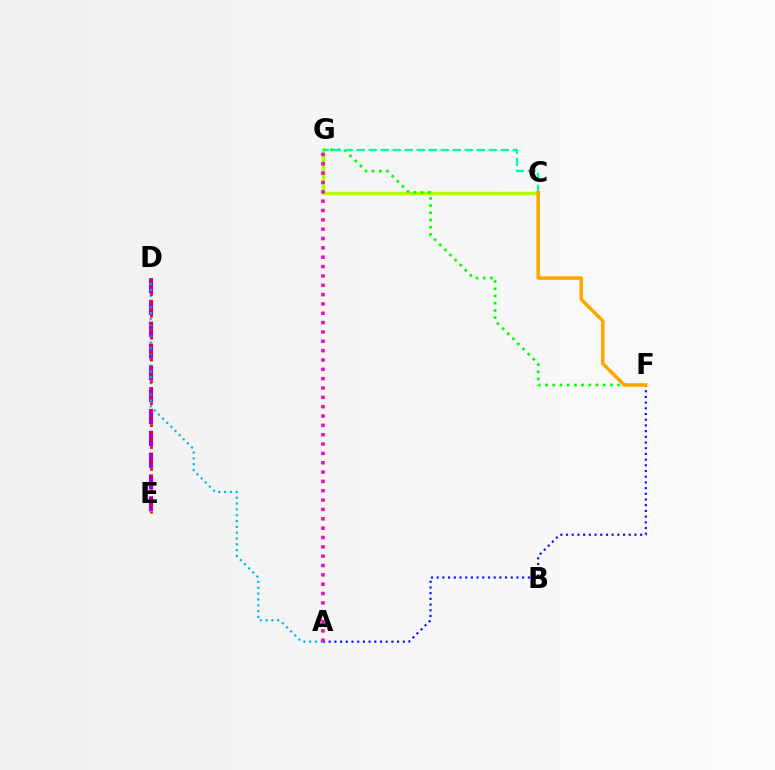{('C', 'G'): [{'color': '#b3ff00', 'line_style': 'solid', 'thickness': 2.45}, {'color': '#00ff9d', 'line_style': 'dashed', 'thickness': 1.63}], ('A', 'F'): [{'color': '#0010ff', 'line_style': 'dotted', 'thickness': 1.55}], ('D', 'E'): [{'color': '#9b00ff', 'line_style': 'dashed', 'thickness': 2.96}, {'color': '#ff0000', 'line_style': 'dotted', 'thickness': 1.98}], ('A', 'D'): [{'color': '#00b5ff', 'line_style': 'dotted', 'thickness': 1.58}], ('F', 'G'): [{'color': '#08ff00', 'line_style': 'dotted', 'thickness': 1.96}], ('A', 'G'): [{'color': '#ff00bd', 'line_style': 'dotted', 'thickness': 2.54}], ('C', 'F'): [{'color': '#ffa500', 'line_style': 'solid', 'thickness': 2.5}]}